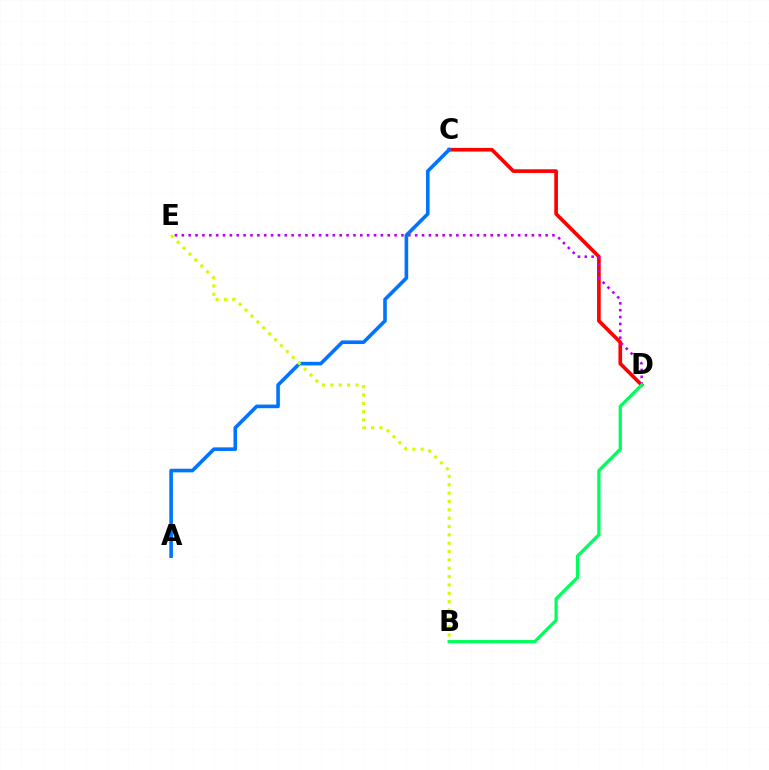{('C', 'D'): [{'color': '#ff0000', 'line_style': 'solid', 'thickness': 2.64}], ('D', 'E'): [{'color': '#b900ff', 'line_style': 'dotted', 'thickness': 1.86}], ('A', 'C'): [{'color': '#0074ff', 'line_style': 'solid', 'thickness': 2.6}], ('B', 'D'): [{'color': '#00ff5c', 'line_style': 'solid', 'thickness': 2.35}], ('B', 'E'): [{'color': '#d1ff00', 'line_style': 'dotted', 'thickness': 2.27}]}